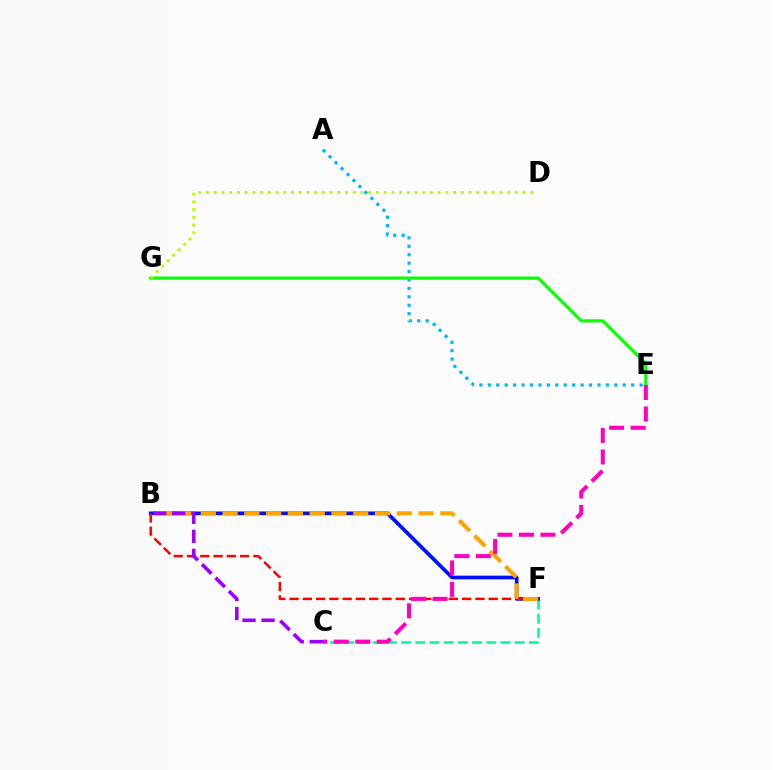{('C', 'F'): [{'color': '#00ff9d', 'line_style': 'dashed', 'thickness': 1.93}], ('B', 'F'): [{'color': '#0010ff', 'line_style': 'solid', 'thickness': 2.67}, {'color': '#ff0000', 'line_style': 'dashed', 'thickness': 1.8}, {'color': '#ffa500', 'line_style': 'dashed', 'thickness': 2.96}], ('A', 'E'): [{'color': '#00b5ff', 'line_style': 'dotted', 'thickness': 2.29}], ('E', 'G'): [{'color': '#08ff00', 'line_style': 'solid', 'thickness': 2.24}], ('C', 'E'): [{'color': '#ff00bd', 'line_style': 'dashed', 'thickness': 2.92}], ('D', 'G'): [{'color': '#b3ff00', 'line_style': 'dotted', 'thickness': 2.1}], ('B', 'C'): [{'color': '#9b00ff', 'line_style': 'dashed', 'thickness': 2.58}]}